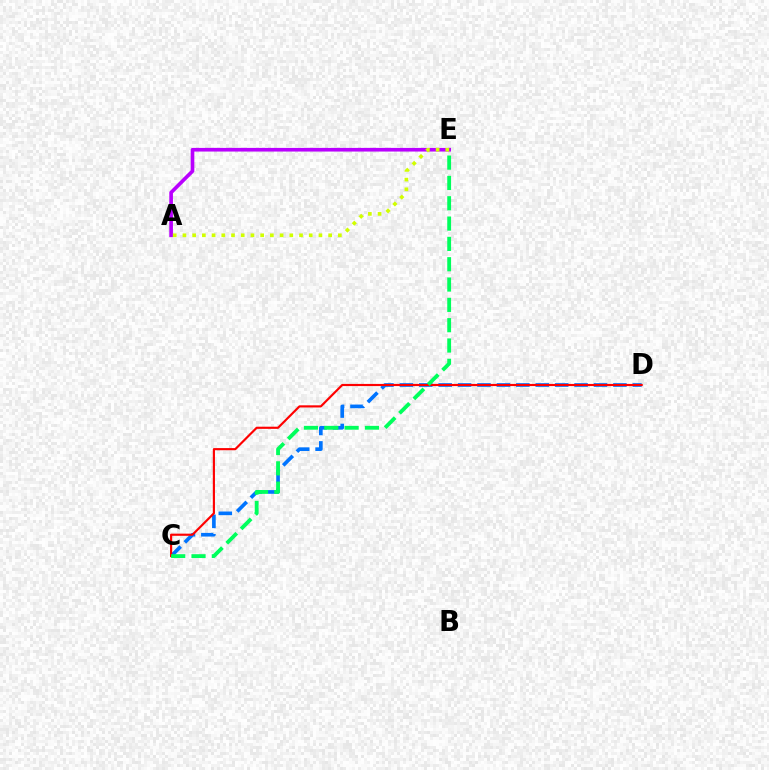{('A', 'E'): [{'color': '#b900ff', 'line_style': 'solid', 'thickness': 2.63}, {'color': '#d1ff00', 'line_style': 'dotted', 'thickness': 2.64}], ('C', 'D'): [{'color': '#0074ff', 'line_style': 'dashed', 'thickness': 2.64}, {'color': '#ff0000', 'line_style': 'solid', 'thickness': 1.55}], ('C', 'E'): [{'color': '#00ff5c', 'line_style': 'dashed', 'thickness': 2.76}]}